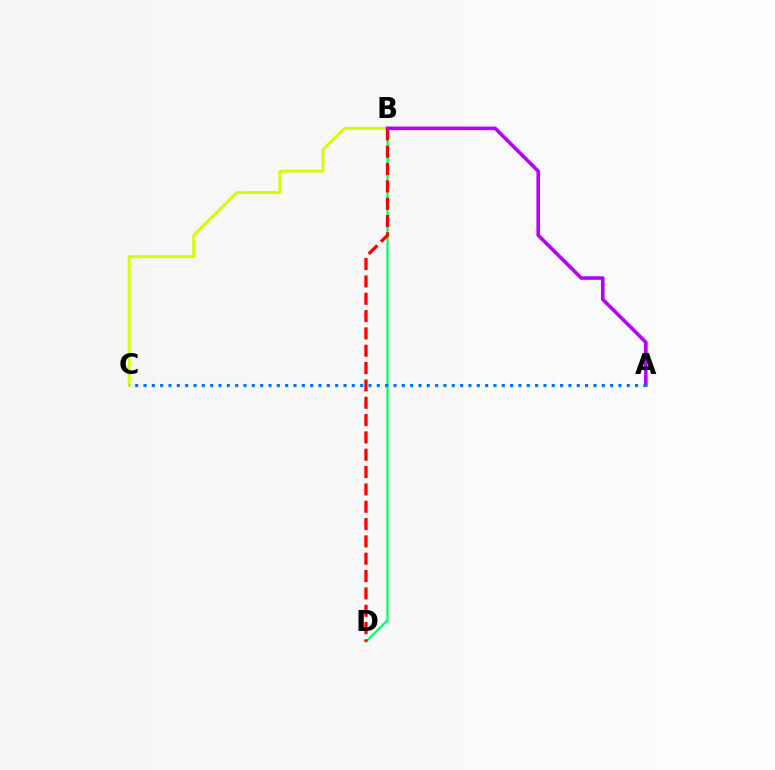{('B', 'D'): [{'color': '#00ff5c', 'line_style': 'solid', 'thickness': 1.62}, {'color': '#ff0000', 'line_style': 'dashed', 'thickness': 2.35}], ('B', 'C'): [{'color': '#d1ff00', 'line_style': 'solid', 'thickness': 2.09}], ('A', 'B'): [{'color': '#b900ff', 'line_style': 'solid', 'thickness': 2.58}], ('A', 'C'): [{'color': '#0074ff', 'line_style': 'dotted', 'thickness': 2.26}]}